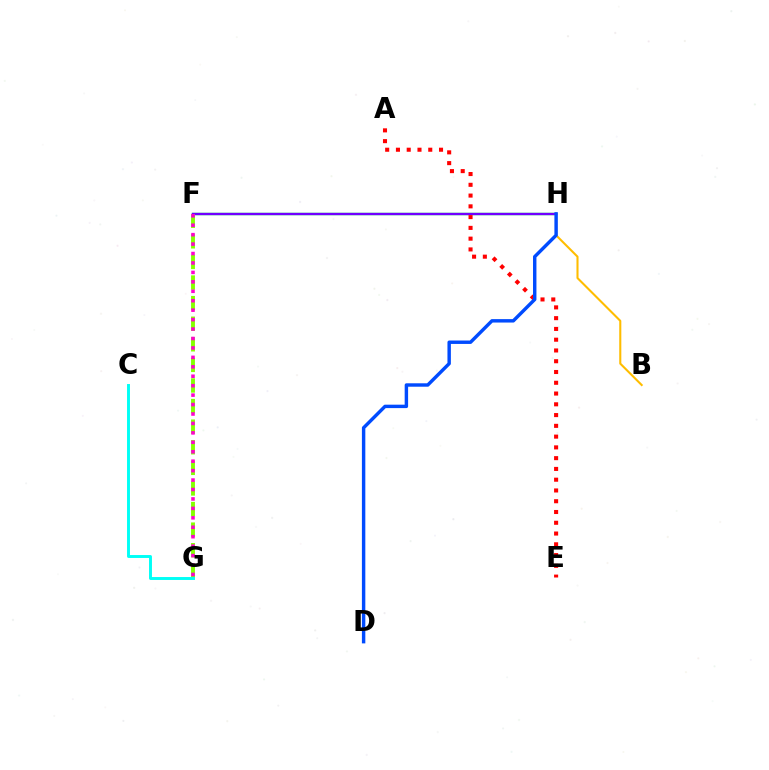{('F', 'H'): [{'color': '#00ff39', 'line_style': 'solid', 'thickness': 1.73}, {'color': '#7200ff', 'line_style': 'solid', 'thickness': 1.66}], ('B', 'H'): [{'color': '#ffbd00', 'line_style': 'solid', 'thickness': 1.5}], ('F', 'G'): [{'color': '#84ff00', 'line_style': 'dashed', 'thickness': 2.8}, {'color': '#ff00cf', 'line_style': 'dotted', 'thickness': 2.56}], ('C', 'G'): [{'color': '#00fff6', 'line_style': 'solid', 'thickness': 2.11}], ('A', 'E'): [{'color': '#ff0000', 'line_style': 'dotted', 'thickness': 2.93}], ('D', 'H'): [{'color': '#004bff', 'line_style': 'solid', 'thickness': 2.47}]}